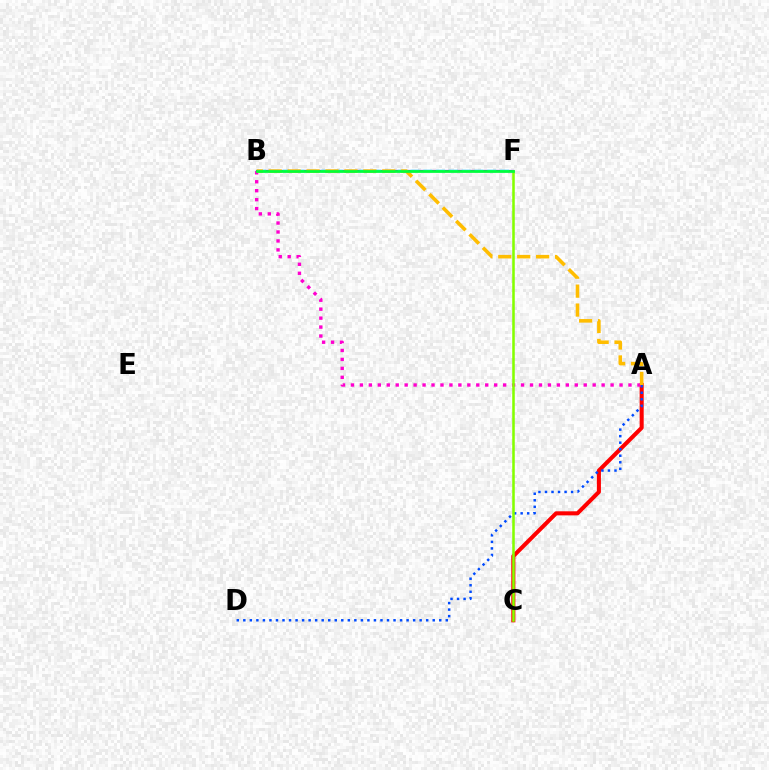{('A', 'C'): [{'color': '#ff0000', 'line_style': 'solid', 'thickness': 2.93}], ('A', 'D'): [{'color': '#004bff', 'line_style': 'dotted', 'thickness': 1.77}], ('A', 'B'): [{'color': '#ff00cf', 'line_style': 'dotted', 'thickness': 2.43}, {'color': '#ffbd00', 'line_style': 'dashed', 'thickness': 2.57}], ('B', 'F'): [{'color': '#7200ff', 'line_style': 'solid', 'thickness': 1.58}, {'color': '#00fff6', 'line_style': 'dashed', 'thickness': 1.74}, {'color': '#00ff39', 'line_style': 'solid', 'thickness': 1.95}], ('C', 'F'): [{'color': '#84ff00', 'line_style': 'solid', 'thickness': 1.83}]}